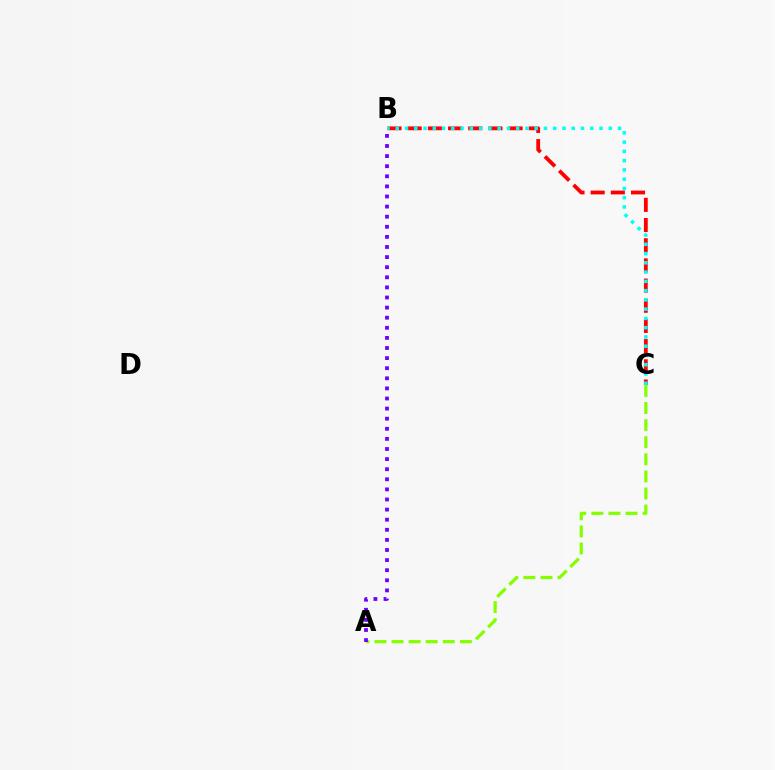{('A', 'C'): [{'color': '#84ff00', 'line_style': 'dashed', 'thickness': 2.32}], ('B', 'C'): [{'color': '#ff0000', 'line_style': 'dashed', 'thickness': 2.74}, {'color': '#00fff6', 'line_style': 'dotted', 'thickness': 2.52}], ('A', 'B'): [{'color': '#7200ff', 'line_style': 'dotted', 'thickness': 2.74}]}